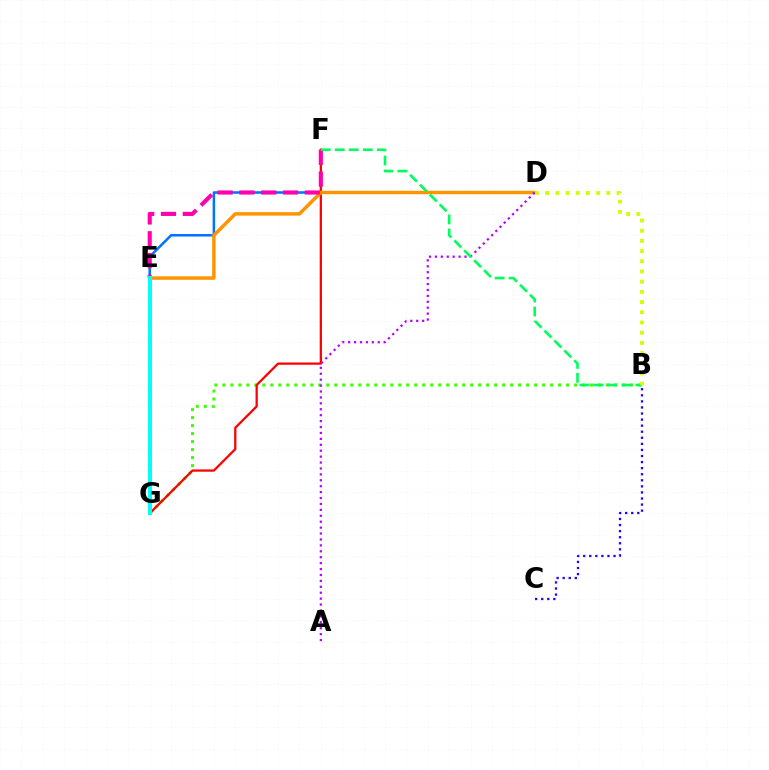{('B', 'G'): [{'color': '#3dff00', 'line_style': 'dotted', 'thickness': 2.17}], ('D', 'E'): [{'color': '#0074ff', 'line_style': 'solid', 'thickness': 1.82}, {'color': '#ff9400', 'line_style': 'solid', 'thickness': 2.49}], ('F', 'G'): [{'color': '#ff0000', 'line_style': 'solid', 'thickness': 1.63}], ('B', 'C'): [{'color': '#2500ff', 'line_style': 'dotted', 'thickness': 1.65}], ('E', 'F'): [{'color': '#ff00ac', 'line_style': 'dashed', 'thickness': 2.96}], ('A', 'D'): [{'color': '#b900ff', 'line_style': 'dotted', 'thickness': 1.61}], ('B', 'F'): [{'color': '#00ff5c', 'line_style': 'dashed', 'thickness': 1.9}], ('B', 'D'): [{'color': '#d1ff00', 'line_style': 'dotted', 'thickness': 2.77}], ('E', 'G'): [{'color': '#00fff6', 'line_style': 'solid', 'thickness': 2.86}]}